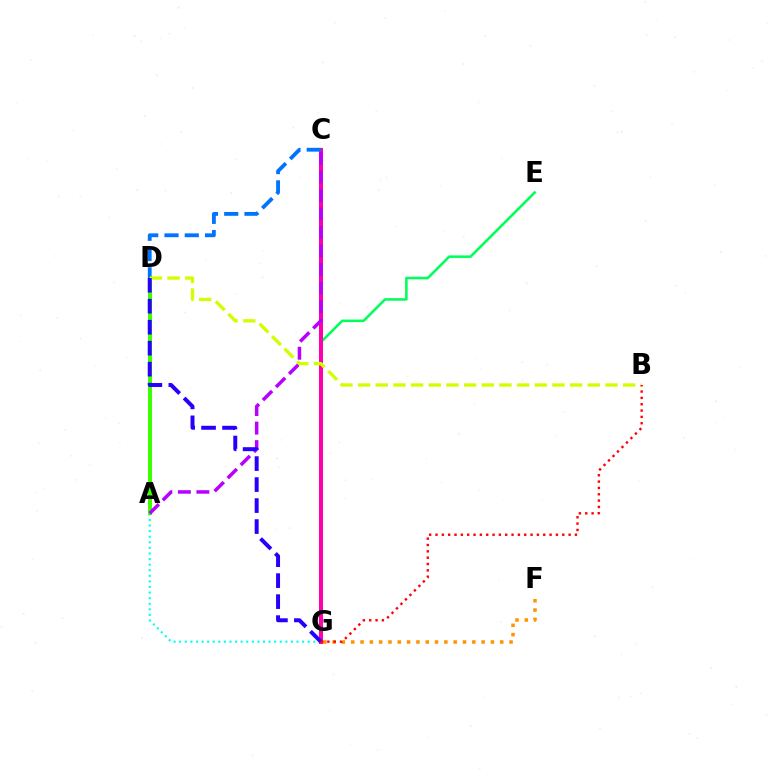{('E', 'G'): [{'color': '#00ff5c', 'line_style': 'solid', 'thickness': 1.85}], ('A', 'G'): [{'color': '#00fff6', 'line_style': 'dotted', 'thickness': 1.52}], ('C', 'G'): [{'color': '#ff00ac', 'line_style': 'solid', 'thickness': 2.89}], ('A', 'D'): [{'color': '#3dff00', 'line_style': 'solid', 'thickness': 2.88}], ('C', 'D'): [{'color': '#0074ff', 'line_style': 'dashed', 'thickness': 2.75}], ('F', 'G'): [{'color': '#ff9400', 'line_style': 'dotted', 'thickness': 2.53}], ('B', 'D'): [{'color': '#d1ff00', 'line_style': 'dashed', 'thickness': 2.4}], ('A', 'C'): [{'color': '#b900ff', 'line_style': 'dashed', 'thickness': 2.52}], ('D', 'G'): [{'color': '#2500ff', 'line_style': 'dashed', 'thickness': 2.85}], ('B', 'G'): [{'color': '#ff0000', 'line_style': 'dotted', 'thickness': 1.72}]}